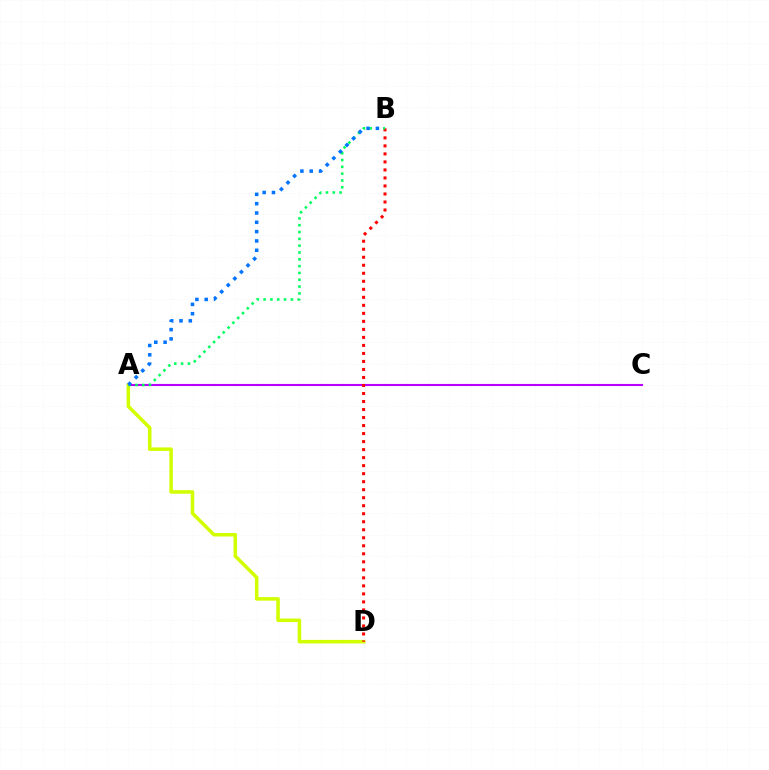{('A', 'C'): [{'color': '#b900ff', 'line_style': 'solid', 'thickness': 1.53}], ('A', 'D'): [{'color': '#d1ff00', 'line_style': 'solid', 'thickness': 2.54}], ('B', 'D'): [{'color': '#ff0000', 'line_style': 'dotted', 'thickness': 2.18}], ('A', 'B'): [{'color': '#00ff5c', 'line_style': 'dotted', 'thickness': 1.85}, {'color': '#0074ff', 'line_style': 'dotted', 'thickness': 2.53}]}